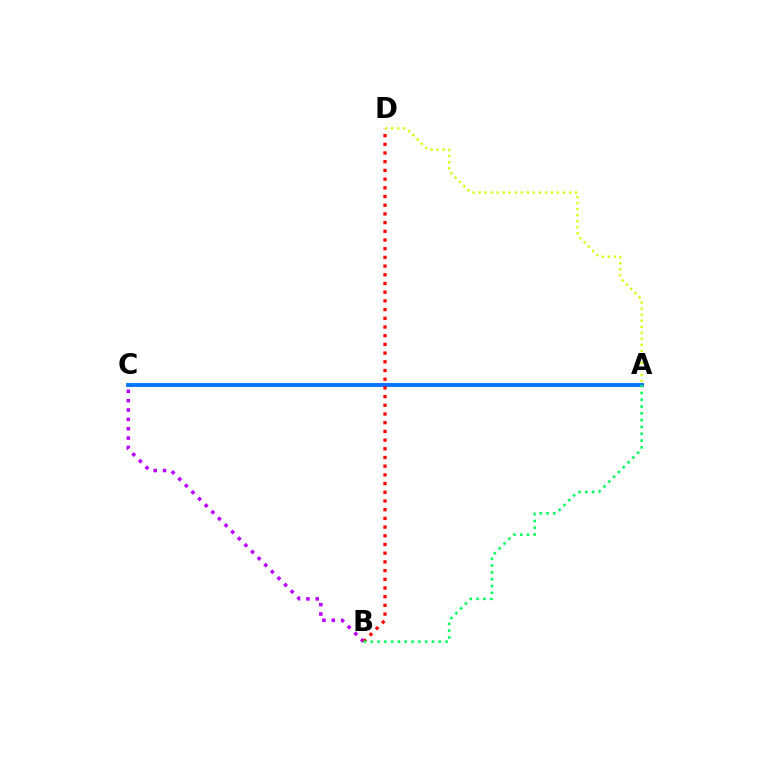{('A', 'C'): [{'color': '#0074ff', 'line_style': 'solid', 'thickness': 2.79}], ('B', 'C'): [{'color': '#b900ff', 'line_style': 'dotted', 'thickness': 2.54}], ('B', 'D'): [{'color': '#ff0000', 'line_style': 'dotted', 'thickness': 2.36}], ('A', 'B'): [{'color': '#00ff5c', 'line_style': 'dotted', 'thickness': 1.85}], ('A', 'D'): [{'color': '#d1ff00', 'line_style': 'dotted', 'thickness': 1.64}]}